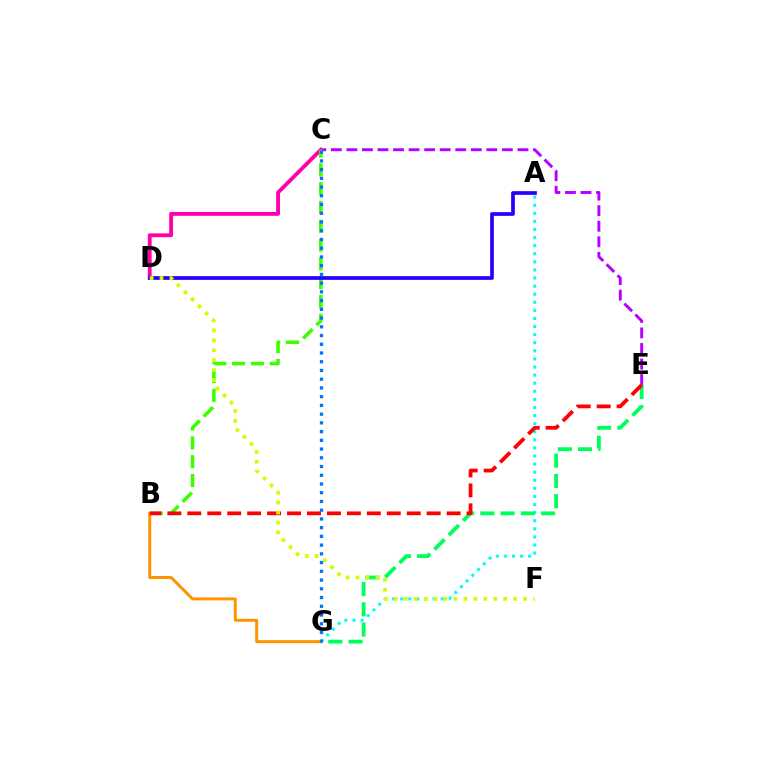{('A', 'G'): [{'color': '#00fff6', 'line_style': 'dotted', 'thickness': 2.2}], ('E', 'G'): [{'color': '#00ff5c', 'line_style': 'dashed', 'thickness': 2.75}], ('C', 'E'): [{'color': '#b900ff', 'line_style': 'dashed', 'thickness': 2.11}], ('C', 'D'): [{'color': '#ff00ac', 'line_style': 'solid', 'thickness': 2.77}], ('B', 'C'): [{'color': '#3dff00', 'line_style': 'dashed', 'thickness': 2.56}], ('B', 'G'): [{'color': '#ff9400', 'line_style': 'solid', 'thickness': 2.15}], ('B', 'E'): [{'color': '#ff0000', 'line_style': 'dashed', 'thickness': 2.71}], ('A', 'D'): [{'color': '#2500ff', 'line_style': 'solid', 'thickness': 2.67}], ('D', 'F'): [{'color': '#d1ff00', 'line_style': 'dotted', 'thickness': 2.7}], ('C', 'G'): [{'color': '#0074ff', 'line_style': 'dotted', 'thickness': 2.37}]}